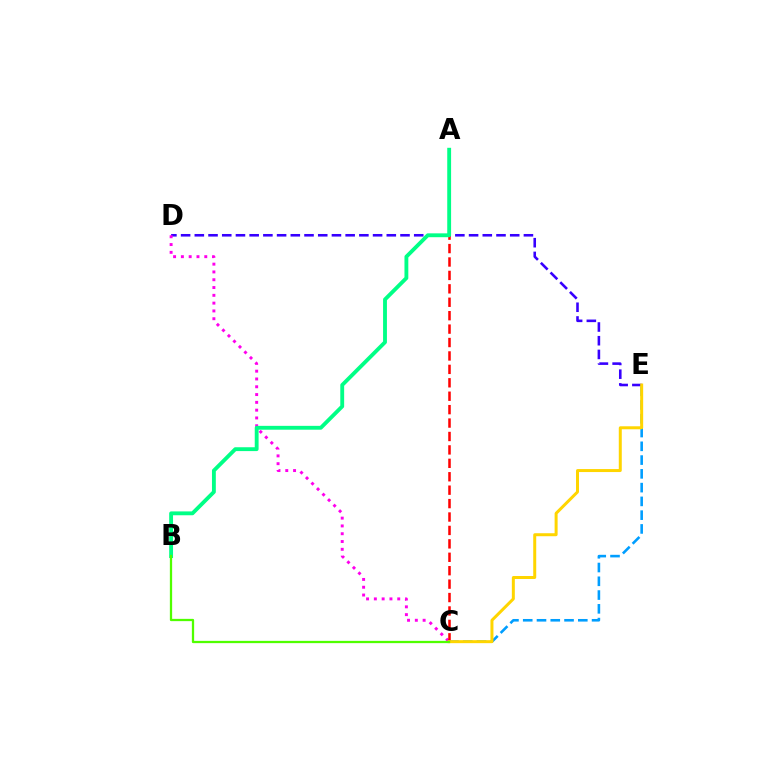{('D', 'E'): [{'color': '#3700ff', 'line_style': 'dashed', 'thickness': 1.86}], ('C', 'E'): [{'color': '#009eff', 'line_style': 'dashed', 'thickness': 1.87}, {'color': '#ffd500', 'line_style': 'solid', 'thickness': 2.16}], ('C', 'D'): [{'color': '#ff00ed', 'line_style': 'dotted', 'thickness': 2.12}], ('A', 'C'): [{'color': '#ff0000', 'line_style': 'dashed', 'thickness': 1.82}], ('A', 'B'): [{'color': '#00ff86', 'line_style': 'solid', 'thickness': 2.77}], ('B', 'C'): [{'color': '#4fff00', 'line_style': 'solid', 'thickness': 1.64}]}